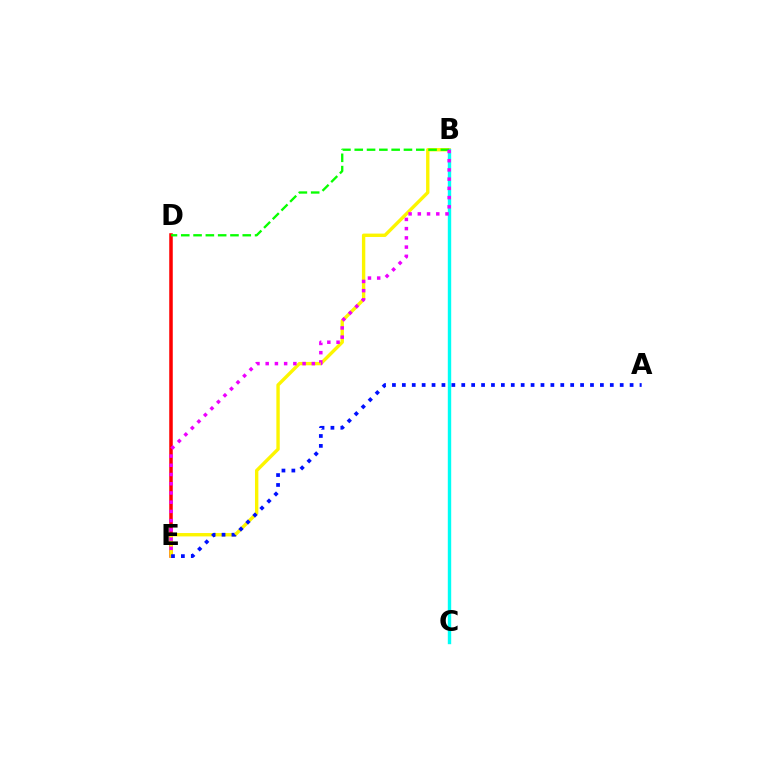{('D', 'E'): [{'color': '#ff0000', 'line_style': 'solid', 'thickness': 2.53}], ('B', 'E'): [{'color': '#fcf500', 'line_style': 'solid', 'thickness': 2.43}, {'color': '#ee00ff', 'line_style': 'dotted', 'thickness': 2.51}], ('B', 'C'): [{'color': '#00fff6', 'line_style': 'solid', 'thickness': 2.45}], ('B', 'D'): [{'color': '#08ff00', 'line_style': 'dashed', 'thickness': 1.67}], ('A', 'E'): [{'color': '#0010ff', 'line_style': 'dotted', 'thickness': 2.69}]}